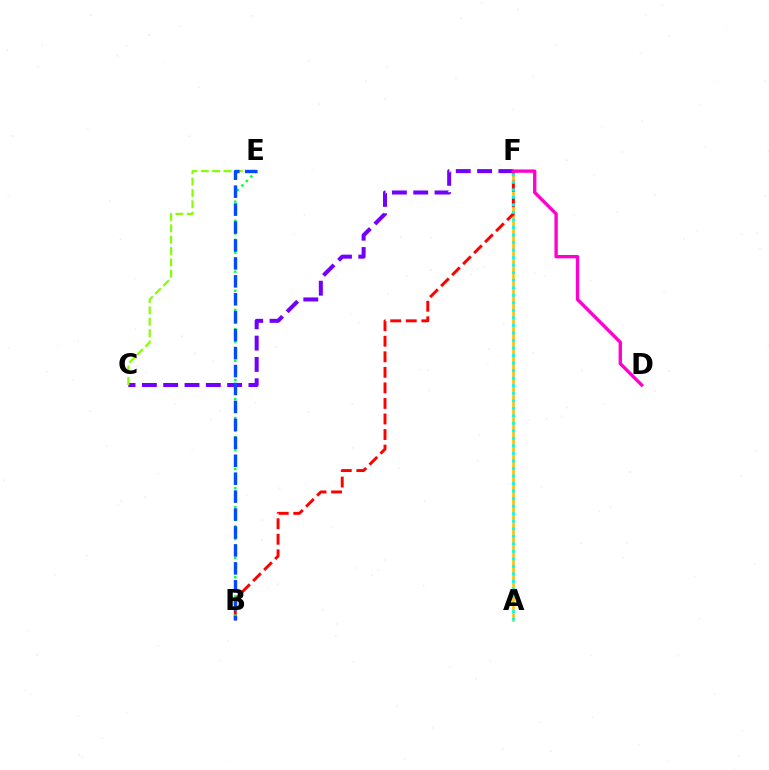{('A', 'F'): [{'color': '#ffbd00', 'line_style': 'solid', 'thickness': 1.86}, {'color': '#00fff6', 'line_style': 'dotted', 'thickness': 2.05}], ('C', 'F'): [{'color': '#7200ff', 'line_style': 'dashed', 'thickness': 2.9}], ('B', 'F'): [{'color': '#ff0000', 'line_style': 'dashed', 'thickness': 2.11}], ('B', 'E'): [{'color': '#00ff39', 'line_style': 'dotted', 'thickness': 1.73}, {'color': '#004bff', 'line_style': 'dashed', 'thickness': 2.44}], ('C', 'E'): [{'color': '#84ff00', 'line_style': 'dashed', 'thickness': 1.54}], ('D', 'F'): [{'color': '#ff00cf', 'line_style': 'solid', 'thickness': 2.41}]}